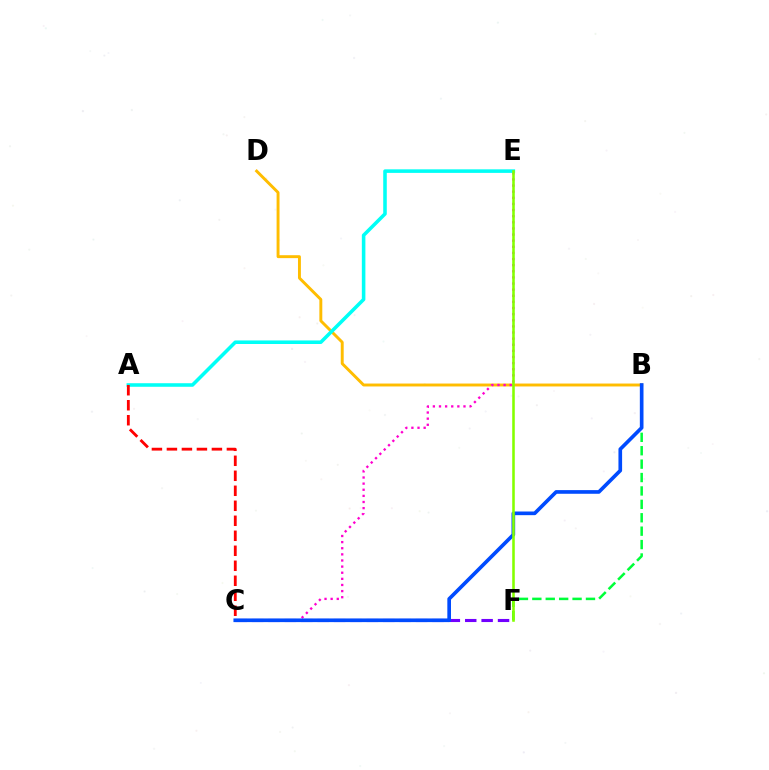{('B', 'D'): [{'color': '#ffbd00', 'line_style': 'solid', 'thickness': 2.1}], ('B', 'F'): [{'color': '#00ff39', 'line_style': 'dashed', 'thickness': 1.82}], ('C', 'F'): [{'color': '#7200ff', 'line_style': 'dashed', 'thickness': 2.23}], ('C', 'E'): [{'color': '#ff00cf', 'line_style': 'dotted', 'thickness': 1.66}], ('B', 'C'): [{'color': '#004bff', 'line_style': 'solid', 'thickness': 2.63}], ('A', 'E'): [{'color': '#00fff6', 'line_style': 'solid', 'thickness': 2.56}], ('A', 'C'): [{'color': '#ff0000', 'line_style': 'dashed', 'thickness': 2.04}], ('E', 'F'): [{'color': '#84ff00', 'line_style': 'solid', 'thickness': 1.85}]}